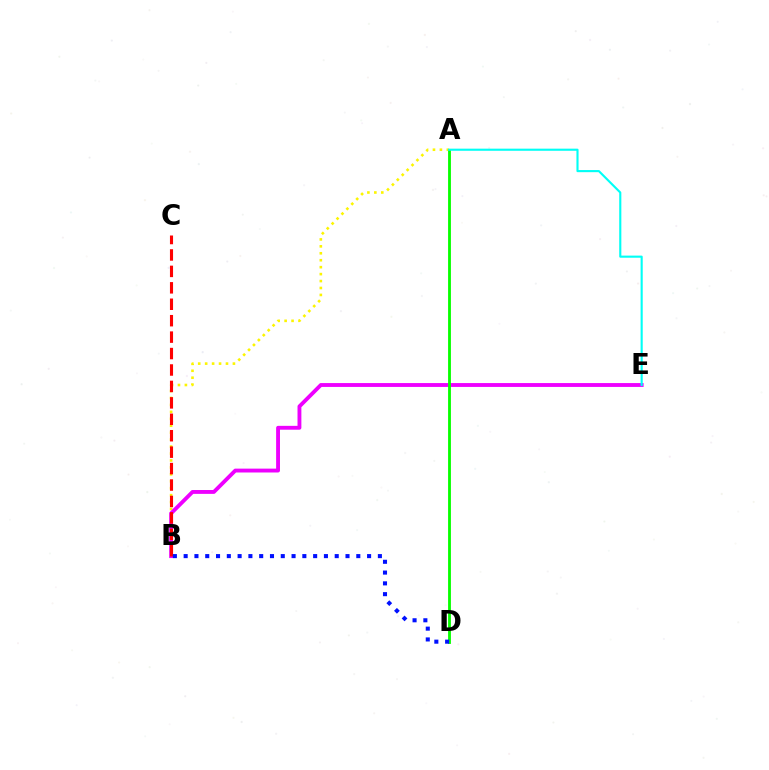{('A', 'B'): [{'color': '#fcf500', 'line_style': 'dotted', 'thickness': 1.89}], ('B', 'E'): [{'color': '#ee00ff', 'line_style': 'solid', 'thickness': 2.78}], ('B', 'C'): [{'color': '#ff0000', 'line_style': 'dashed', 'thickness': 2.23}], ('A', 'D'): [{'color': '#08ff00', 'line_style': 'solid', 'thickness': 2.05}], ('B', 'D'): [{'color': '#0010ff', 'line_style': 'dotted', 'thickness': 2.93}], ('A', 'E'): [{'color': '#00fff6', 'line_style': 'solid', 'thickness': 1.53}]}